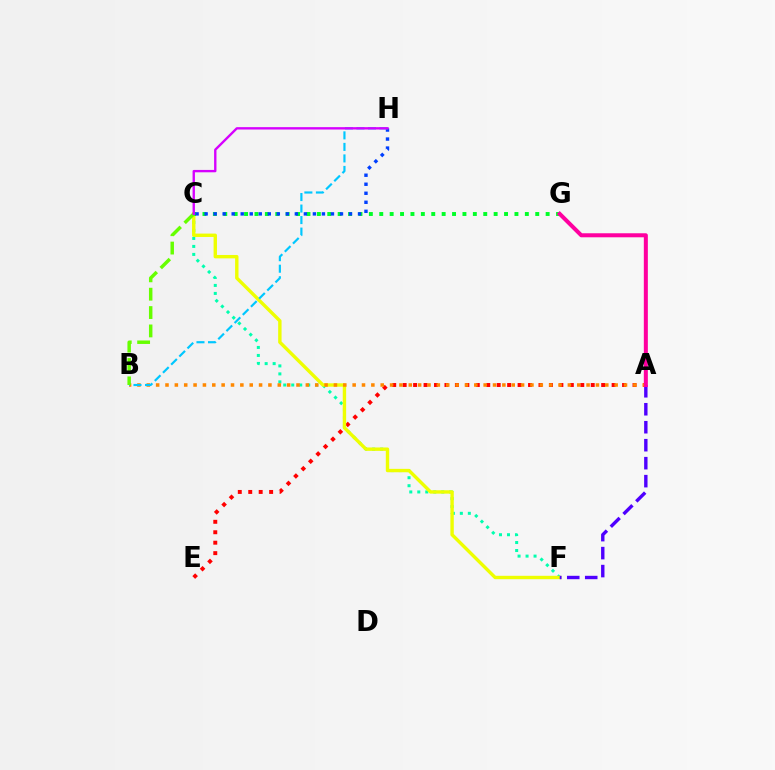{('C', 'F'): [{'color': '#00ffaf', 'line_style': 'dotted', 'thickness': 2.17}, {'color': '#eeff00', 'line_style': 'solid', 'thickness': 2.44}], ('A', 'E'): [{'color': '#ff0000', 'line_style': 'dotted', 'thickness': 2.84}], ('A', 'F'): [{'color': '#4f00ff', 'line_style': 'dashed', 'thickness': 2.44}], ('A', 'B'): [{'color': '#ff8800', 'line_style': 'dotted', 'thickness': 2.54}], ('C', 'G'): [{'color': '#00ff27', 'line_style': 'dotted', 'thickness': 2.83}], ('C', 'H'): [{'color': '#003fff', 'line_style': 'dotted', 'thickness': 2.45}, {'color': '#d600ff', 'line_style': 'solid', 'thickness': 1.7}], ('B', 'H'): [{'color': '#00c7ff', 'line_style': 'dashed', 'thickness': 1.56}], ('A', 'G'): [{'color': '#ff00a0', 'line_style': 'solid', 'thickness': 2.9}], ('B', 'C'): [{'color': '#66ff00', 'line_style': 'dashed', 'thickness': 2.49}]}